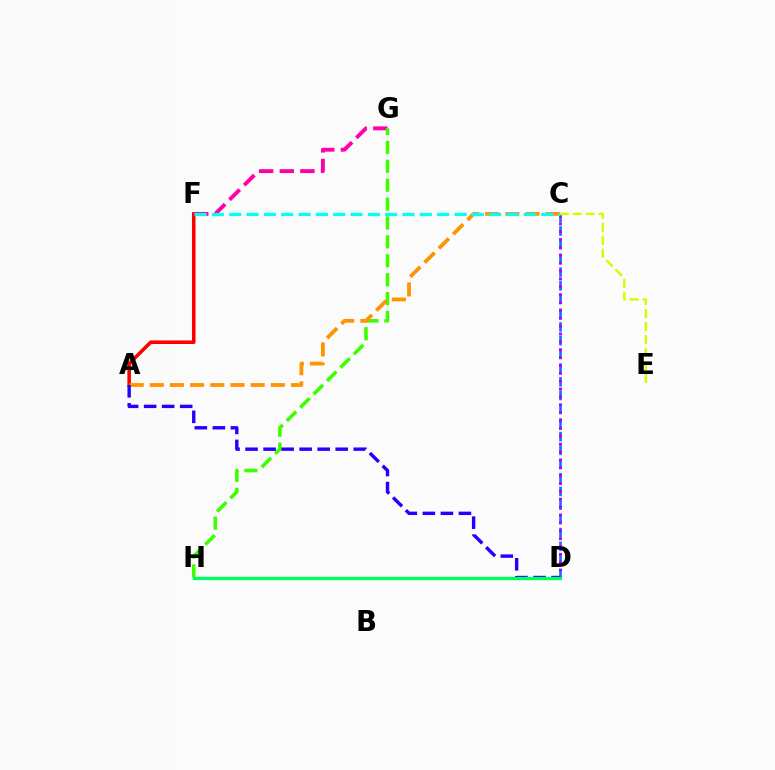{('A', 'F'): [{'color': '#ff0000', 'line_style': 'solid', 'thickness': 2.57}], ('F', 'G'): [{'color': '#ff00ac', 'line_style': 'dashed', 'thickness': 2.8}], ('G', 'H'): [{'color': '#3dff00', 'line_style': 'dashed', 'thickness': 2.57}], ('C', 'D'): [{'color': '#0074ff', 'line_style': 'dashed', 'thickness': 1.86}, {'color': '#b900ff', 'line_style': 'dotted', 'thickness': 2.14}], ('A', 'C'): [{'color': '#ff9400', 'line_style': 'dashed', 'thickness': 2.74}], ('C', 'F'): [{'color': '#00fff6', 'line_style': 'dashed', 'thickness': 2.35}], ('A', 'D'): [{'color': '#2500ff', 'line_style': 'dashed', 'thickness': 2.45}], ('C', 'E'): [{'color': '#d1ff00', 'line_style': 'dashed', 'thickness': 1.76}], ('D', 'H'): [{'color': '#00ff5c', 'line_style': 'solid', 'thickness': 2.37}]}